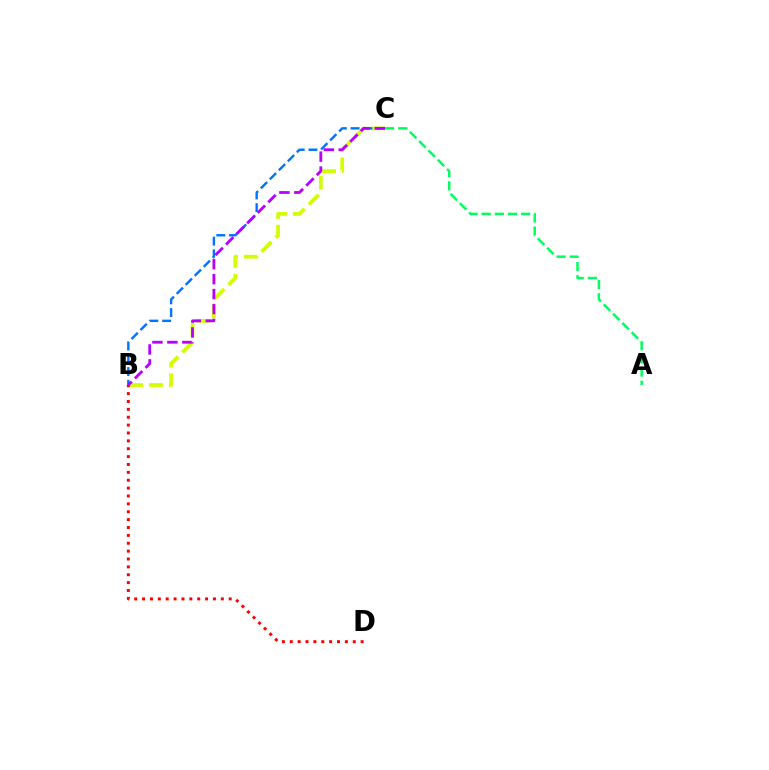{('B', 'C'): [{'color': '#d1ff00', 'line_style': 'dashed', 'thickness': 2.69}, {'color': '#0074ff', 'line_style': 'dashed', 'thickness': 1.73}, {'color': '#b900ff', 'line_style': 'dashed', 'thickness': 2.03}], ('B', 'D'): [{'color': '#ff0000', 'line_style': 'dotted', 'thickness': 2.14}], ('A', 'C'): [{'color': '#00ff5c', 'line_style': 'dashed', 'thickness': 1.79}]}